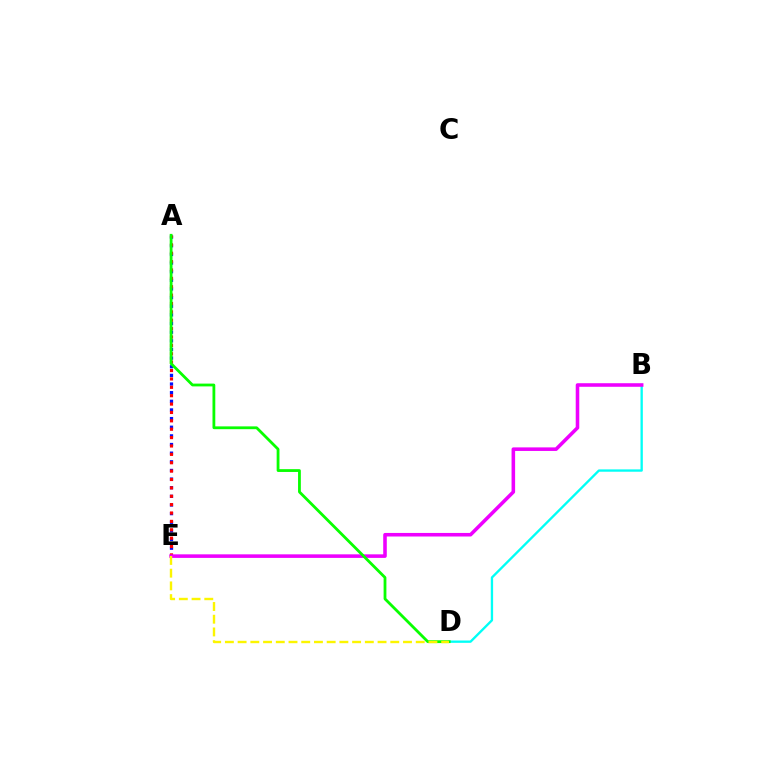{('B', 'D'): [{'color': '#00fff6', 'line_style': 'solid', 'thickness': 1.68}], ('A', 'E'): [{'color': '#0010ff', 'line_style': 'dotted', 'thickness': 2.35}, {'color': '#ff0000', 'line_style': 'dotted', 'thickness': 2.28}], ('B', 'E'): [{'color': '#ee00ff', 'line_style': 'solid', 'thickness': 2.56}], ('A', 'D'): [{'color': '#08ff00', 'line_style': 'solid', 'thickness': 2.01}], ('D', 'E'): [{'color': '#fcf500', 'line_style': 'dashed', 'thickness': 1.73}]}